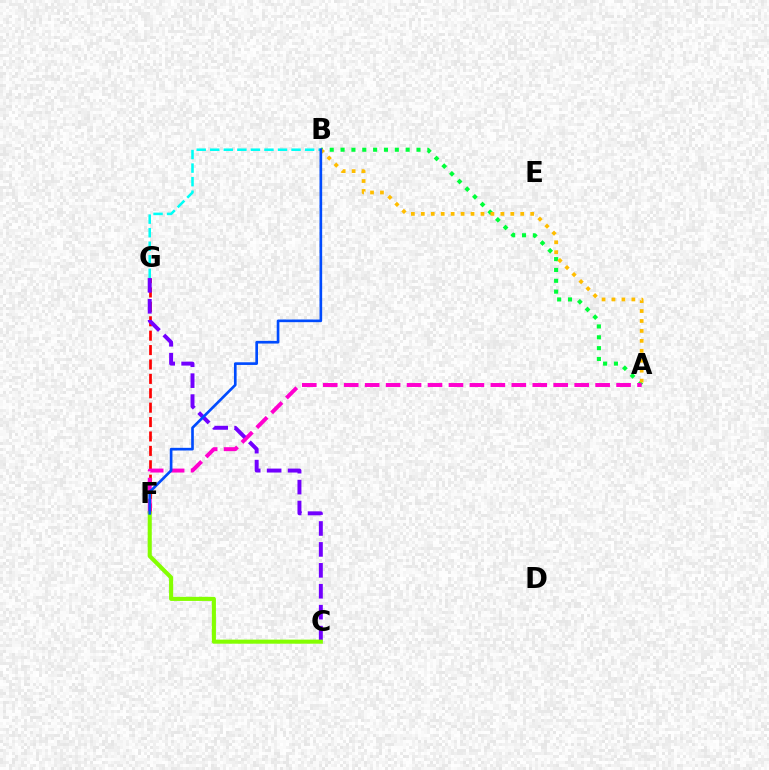{('B', 'G'): [{'color': '#00fff6', 'line_style': 'dashed', 'thickness': 1.84}], ('A', 'B'): [{'color': '#00ff39', 'line_style': 'dotted', 'thickness': 2.95}, {'color': '#ffbd00', 'line_style': 'dotted', 'thickness': 2.7}], ('F', 'G'): [{'color': '#ff0000', 'line_style': 'dashed', 'thickness': 1.96}], ('A', 'F'): [{'color': '#ff00cf', 'line_style': 'dashed', 'thickness': 2.85}], ('C', 'G'): [{'color': '#7200ff', 'line_style': 'dashed', 'thickness': 2.84}], ('C', 'F'): [{'color': '#84ff00', 'line_style': 'solid', 'thickness': 2.94}], ('B', 'F'): [{'color': '#004bff', 'line_style': 'solid', 'thickness': 1.92}]}